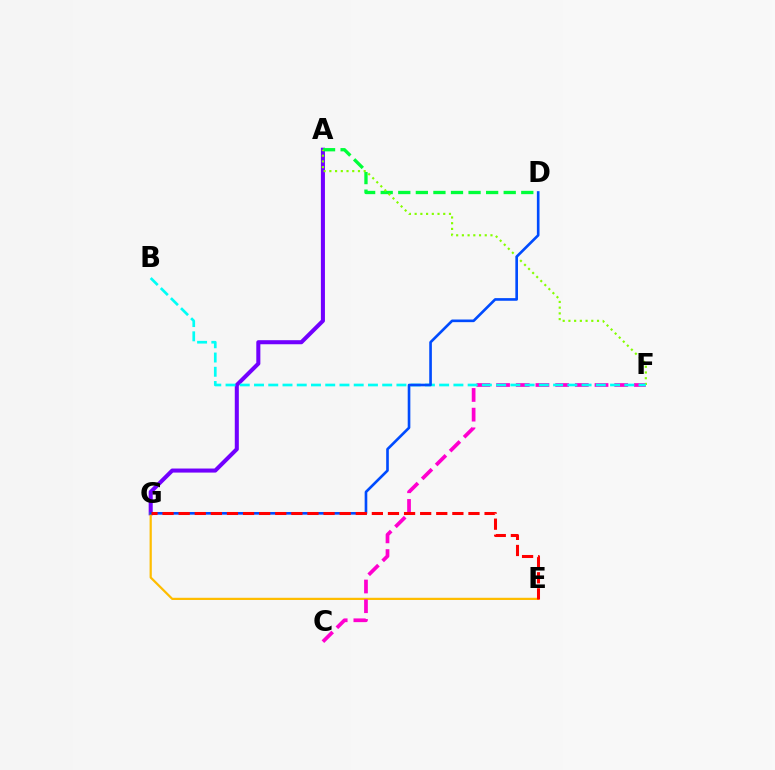{('A', 'G'): [{'color': '#7200ff', 'line_style': 'solid', 'thickness': 2.92}], ('E', 'G'): [{'color': '#ffbd00', 'line_style': 'solid', 'thickness': 1.6}, {'color': '#ff0000', 'line_style': 'dashed', 'thickness': 2.19}], ('C', 'F'): [{'color': '#ff00cf', 'line_style': 'dashed', 'thickness': 2.68}], ('A', 'D'): [{'color': '#00ff39', 'line_style': 'dashed', 'thickness': 2.39}], ('A', 'F'): [{'color': '#84ff00', 'line_style': 'dotted', 'thickness': 1.55}], ('B', 'F'): [{'color': '#00fff6', 'line_style': 'dashed', 'thickness': 1.93}], ('D', 'G'): [{'color': '#004bff', 'line_style': 'solid', 'thickness': 1.9}]}